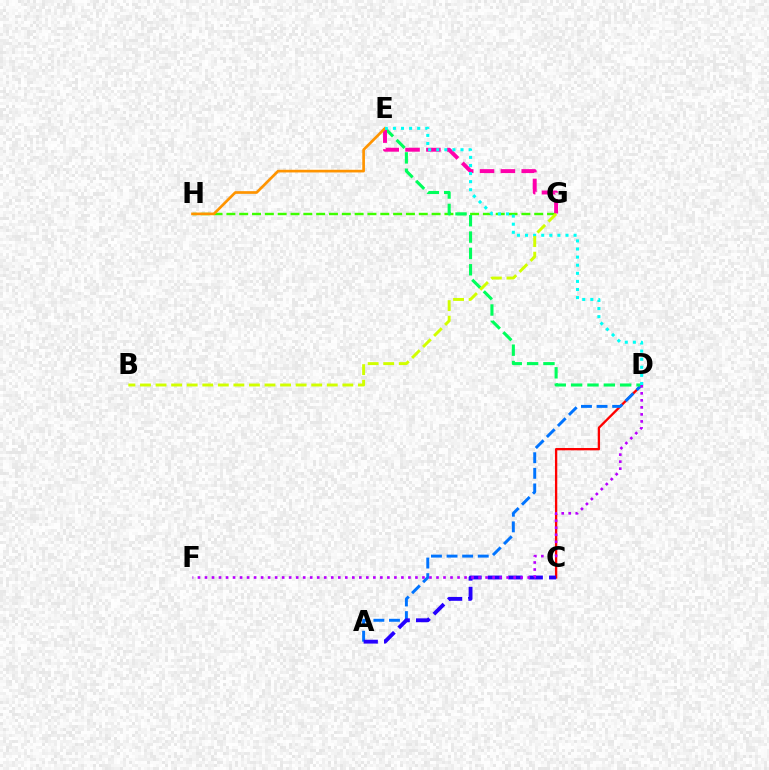{('C', 'D'): [{'color': '#ff0000', 'line_style': 'solid', 'thickness': 1.68}], ('A', 'D'): [{'color': '#0074ff', 'line_style': 'dashed', 'thickness': 2.12}], ('A', 'C'): [{'color': '#2500ff', 'line_style': 'dashed', 'thickness': 2.77}], ('G', 'H'): [{'color': '#3dff00', 'line_style': 'dashed', 'thickness': 1.74}], ('D', 'E'): [{'color': '#00ff5c', 'line_style': 'dashed', 'thickness': 2.22}, {'color': '#00fff6', 'line_style': 'dotted', 'thickness': 2.2}], ('E', 'G'): [{'color': '#ff00ac', 'line_style': 'dashed', 'thickness': 2.83}], ('E', 'H'): [{'color': '#ff9400', 'line_style': 'solid', 'thickness': 1.93}], ('D', 'F'): [{'color': '#b900ff', 'line_style': 'dotted', 'thickness': 1.91}], ('B', 'G'): [{'color': '#d1ff00', 'line_style': 'dashed', 'thickness': 2.11}]}